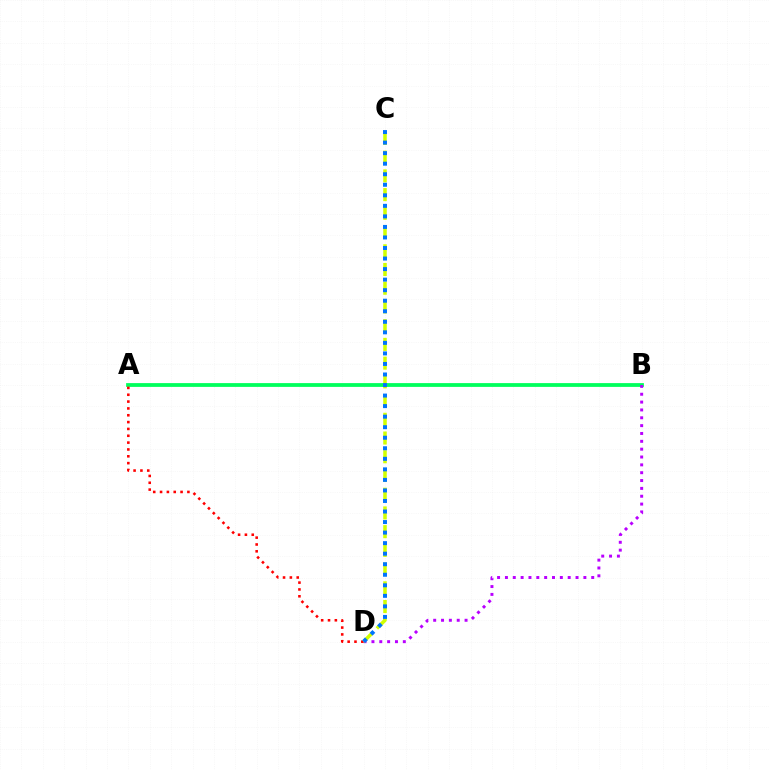{('A', 'B'): [{'color': '#00ff5c', 'line_style': 'solid', 'thickness': 2.72}], ('B', 'D'): [{'color': '#b900ff', 'line_style': 'dotted', 'thickness': 2.13}], ('A', 'D'): [{'color': '#ff0000', 'line_style': 'dotted', 'thickness': 1.86}], ('C', 'D'): [{'color': '#d1ff00', 'line_style': 'dashed', 'thickness': 2.54}, {'color': '#0074ff', 'line_style': 'dotted', 'thickness': 2.86}]}